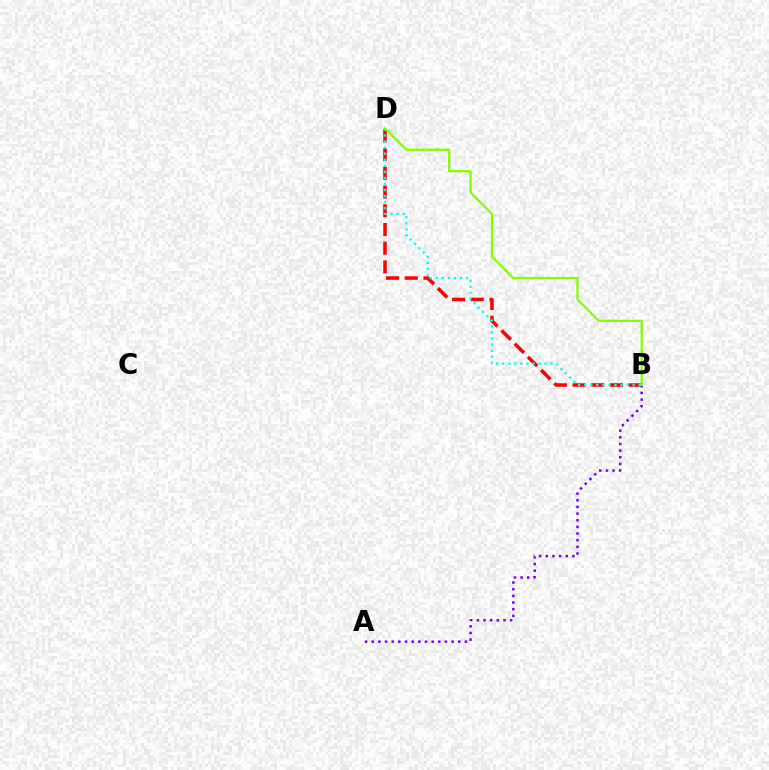{('B', 'D'): [{'color': '#ff0000', 'line_style': 'dashed', 'thickness': 2.54}, {'color': '#00fff6', 'line_style': 'dotted', 'thickness': 1.65}, {'color': '#84ff00', 'line_style': 'solid', 'thickness': 1.64}], ('A', 'B'): [{'color': '#7200ff', 'line_style': 'dotted', 'thickness': 1.81}]}